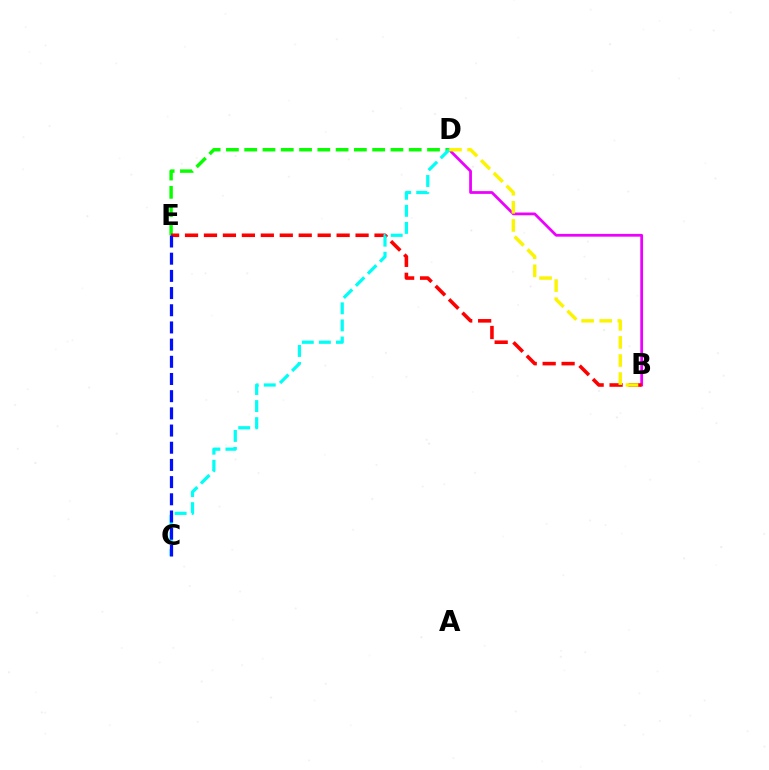{('B', 'D'): [{'color': '#ee00ff', 'line_style': 'solid', 'thickness': 1.99}, {'color': '#fcf500', 'line_style': 'dashed', 'thickness': 2.46}], ('D', 'E'): [{'color': '#08ff00', 'line_style': 'dashed', 'thickness': 2.48}], ('B', 'E'): [{'color': '#ff0000', 'line_style': 'dashed', 'thickness': 2.57}], ('C', 'D'): [{'color': '#00fff6', 'line_style': 'dashed', 'thickness': 2.32}], ('C', 'E'): [{'color': '#0010ff', 'line_style': 'dashed', 'thickness': 2.33}]}